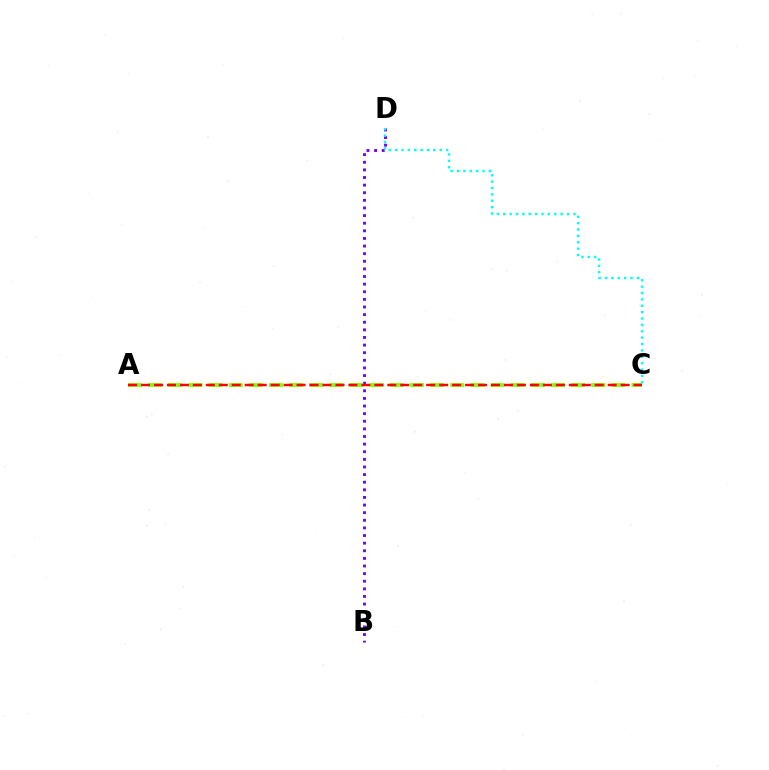{('B', 'D'): [{'color': '#7200ff', 'line_style': 'dotted', 'thickness': 2.07}], ('C', 'D'): [{'color': '#00fff6', 'line_style': 'dotted', 'thickness': 1.73}], ('A', 'C'): [{'color': '#84ff00', 'line_style': 'dashed', 'thickness': 2.74}, {'color': '#ff0000', 'line_style': 'dashed', 'thickness': 1.76}]}